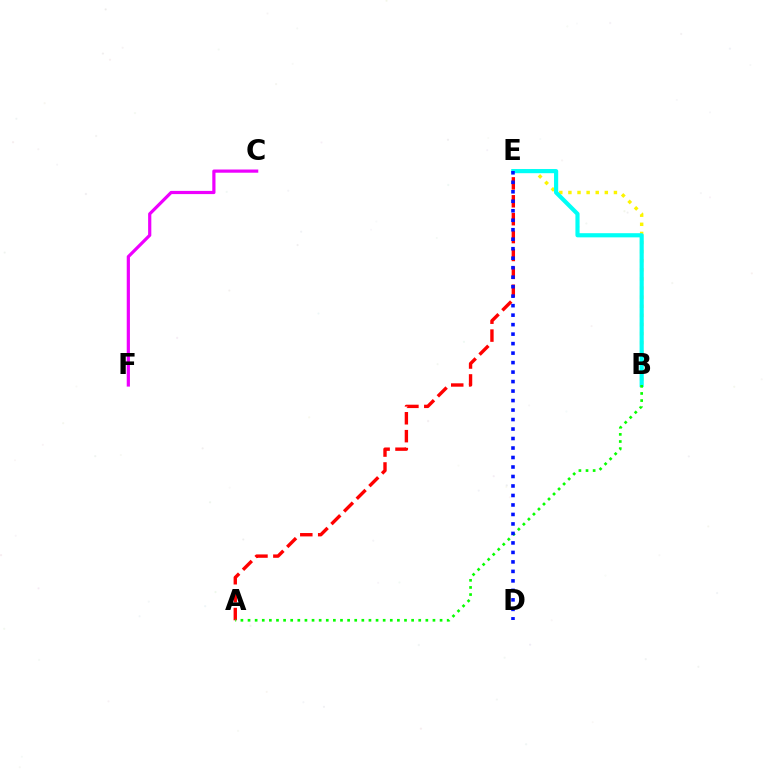{('B', 'E'): [{'color': '#fcf500', 'line_style': 'dotted', 'thickness': 2.47}, {'color': '#00fff6', 'line_style': 'solid', 'thickness': 2.99}], ('A', 'E'): [{'color': '#ff0000', 'line_style': 'dashed', 'thickness': 2.43}], ('A', 'B'): [{'color': '#08ff00', 'line_style': 'dotted', 'thickness': 1.93}], ('C', 'F'): [{'color': '#ee00ff', 'line_style': 'solid', 'thickness': 2.3}], ('D', 'E'): [{'color': '#0010ff', 'line_style': 'dotted', 'thickness': 2.58}]}